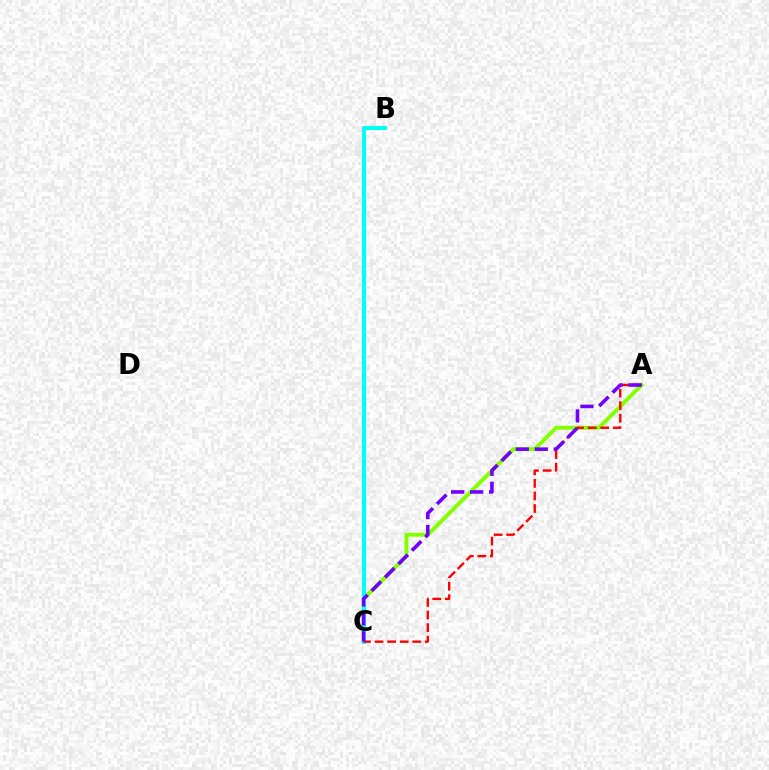{('A', 'C'): [{'color': '#84ff00', 'line_style': 'solid', 'thickness': 2.83}, {'color': '#ff0000', 'line_style': 'dashed', 'thickness': 1.71}, {'color': '#7200ff', 'line_style': 'dashed', 'thickness': 2.58}], ('B', 'C'): [{'color': '#00fff6', 'line_style': 'solid', 'thickness': 2.93}]}